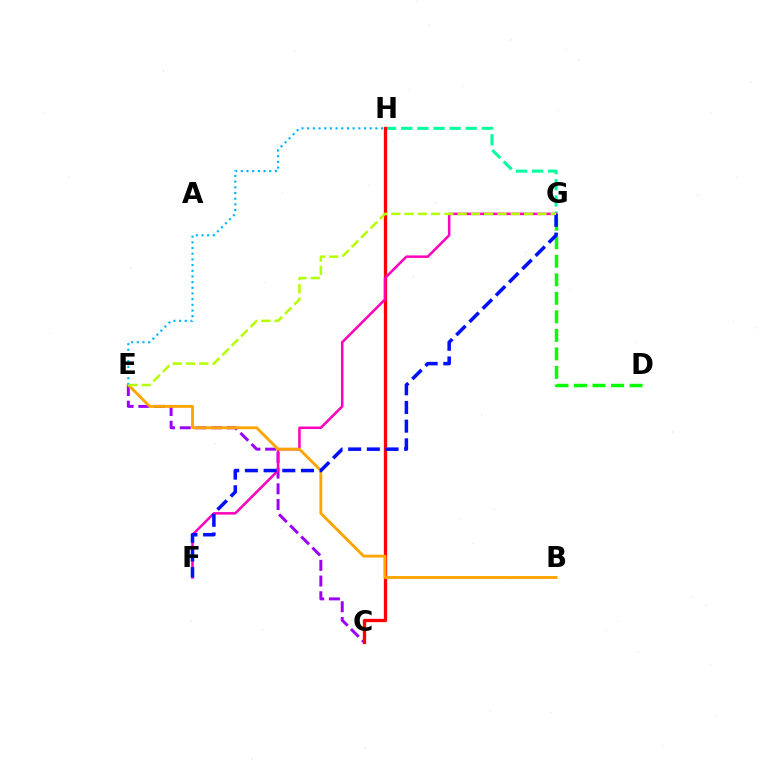{('D', 'G'): [{'color': '#08ff00', 'line_style': 'dashed', 'thickness': 2.52}], ('G', 'H'): [{'color': '#00ff9d', 'line_style': 'dashed', 'thickness': 2.19}], ('C', 'E'): [{'color': '#9b00ff', 'line_style': 'dashed', 'thickness': 2.13}], ('C', 'H'): [{'color': '#ff0000', 'line_style': 'solid', 'thickness': 2.38}], ('F', 'G'): [{'color': '#ff00bd', 'line_style': 'solid', 'thickness': 1.81}, {'color': '#0010ff', 'line_style': 'dashed', 'thickness': 2.54}], ('B', 'E'): [{'color': '#ffa500', 'line_style': 'solid', 'thickness': 2.07}], ('E', 'H'): [{'color': '#00b5ff', 'line_style': 'dotted', 'thickness': 1.54}], ('E', 'G'): [{'color': '#b3ff00', 'line_style': 'dashed', 'thickness': 1.8}]}